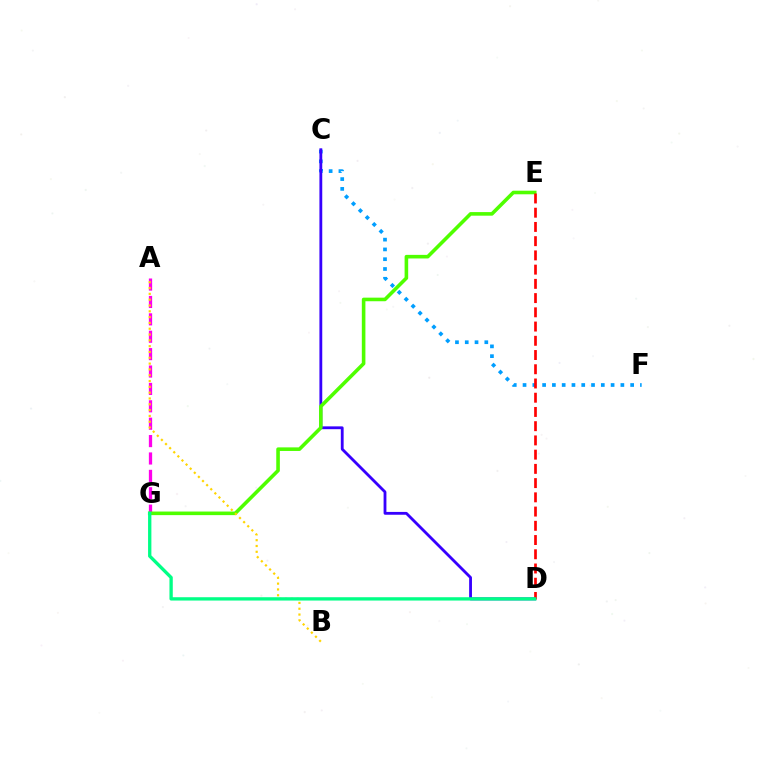{('C', 'F'): [{'color': '#009eff', 'line_style': 'dotted', 'thickness': 2.66}], ('A', 'G'): [{'color': '#ff00ed', 'line_style': 'dashed', 'thickness': 2.36}], ('C', 'D'): [{'color': '#3700ff', 'line_style': 'solid', 'thickness': 2.03}], ('E', 'G'): [{'color': '#4fff00', 'line_style': 'solid', 'thickness': 2.58}], ('A', 'B'): [{'color': '#ffd500', 'line_style': 'dotted', 'thickness': 1.58}], ('D', 'E'): [{'color': '#ff0000', 'line_style': 'dashed', 'thickness': 1.93}], ('D', 'G'): [{'color': '#00ff86', 'line_style': 'solid', 'thickness': 2.39}]}